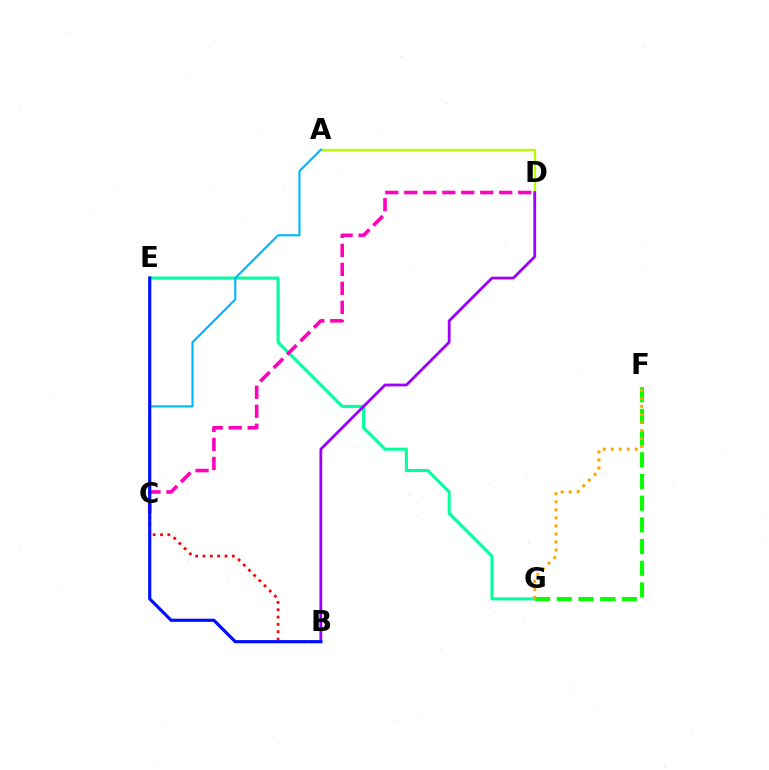{('A', 'D'): [{'color': '#b3ff00', 'line_style': 'solid', 'thickness': 1.63}], ('E', 'G'): [{'color': '#00ff9d', 'line_style': 'solid', 'thickness': 2.19}], ('A', 'C'): [{'color': '#00b5ff', 'line_style': 'solid', 'thickness': 1.52}], ('B', 'C'): [{'color': '#ff0000', 'line_style': 'dotted', 'thickness': 1.99}], ('C', 'D'): [{'color': '#ff00bd', 'line_style': 'dashed', 'thickness': 2.58}], ('B', 'D'): [{'color': '#9b00ff', 'line_style': 'solid', 'thickness': 2.0}], ('F', 'G'): [{'color': '#08ff00', 'line_style': 'dashed', 'thickness': 2.95}, {'color': '#ffa500', 'line_style': 'dotted', 'thickness': 2.18}], ('B', 'E'): [{'color': '#0010ff', 'line_style': 'solid', 'thickness': 2.27}]}